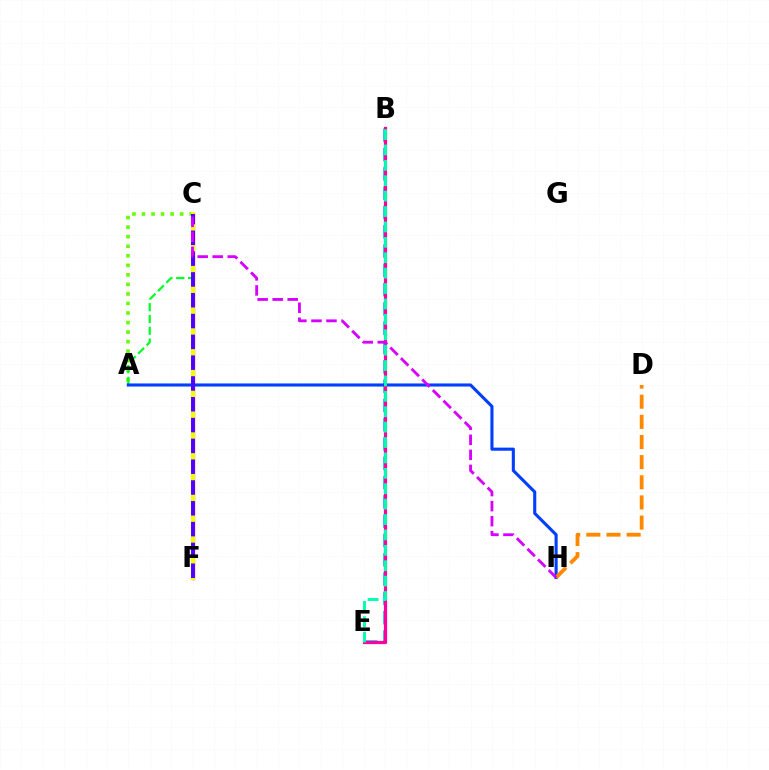{('A', 'C'): [{'color': '#66ff00', 'line_style': 'dotted', 'thickness': 2.59}, {'color': '#00ff27', 'line_style': 'dashed', 'thickness': 1.6}], ('B', 'E'): [{'color': '#00c7ff', 'line_style': 'dashed', 'thickness': 2.62}, {'color': '#ff00a0', 'line_style': 'solid', 'thickness': 2.33}, {'color': '#00ffaf', 'line_style': 'dashed', 'thickness': 2.09}], ('C', 'F'): [{'color': '#ff0000', 'line_style': 'solid', 'thickness': 2.36}, {'color': '#eeff00', 'line_style': 'solid', 'thickness': 2.87}, {'color': '#4f00ff', 'line_style': 'dashed', 'thickness': 2.83}], ('A', 'H'): [{'color': '#003fff', 'line_style': 'solid', 'thickness': 2.23}], ('D', 'H'): [{'color': '#ff8800', 'line_style': 'dashed', 'thickness': 2.74}], ('C', 'H'): [{'color': '#d600ff', 'line_style': 'dashed', 'thickness': 2.04}]}